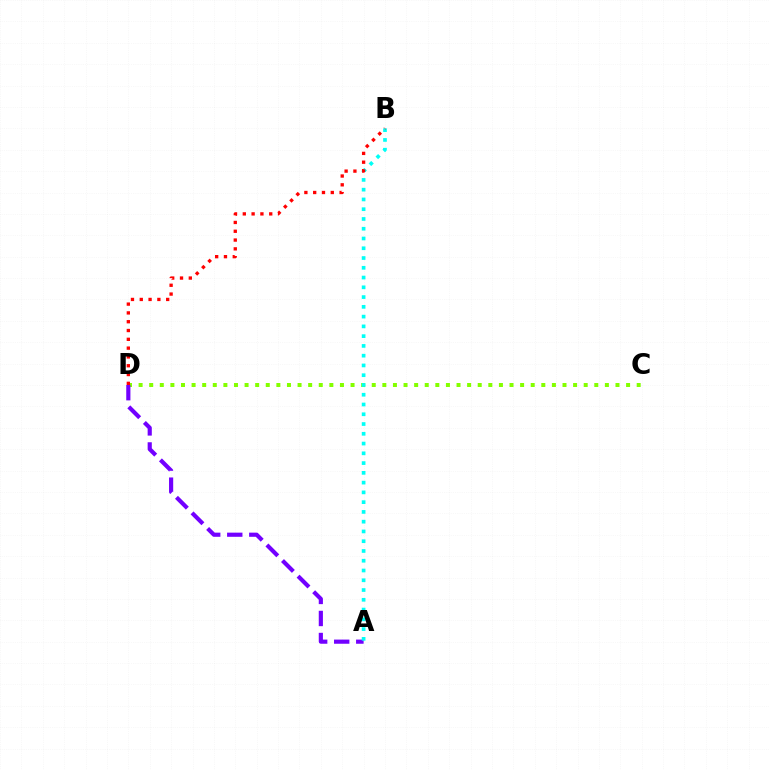{('C', 'D'): [{'color': '#84ff00', 'line_style': 'dotted', 'thickness': 2.88}], ('A', 'D'): [{'color': '#7200ff', 'line_style': 'dashed', 'thickness': 2.99}], ('A', 'B'): [{'color': '#00fff6', 'line_style': 'dotted', 'thickness': 2.65}], ('B', 'D'): [{'color': '#ff0000', 'line_style': 'dotted', 'thickness': 2.39}]}